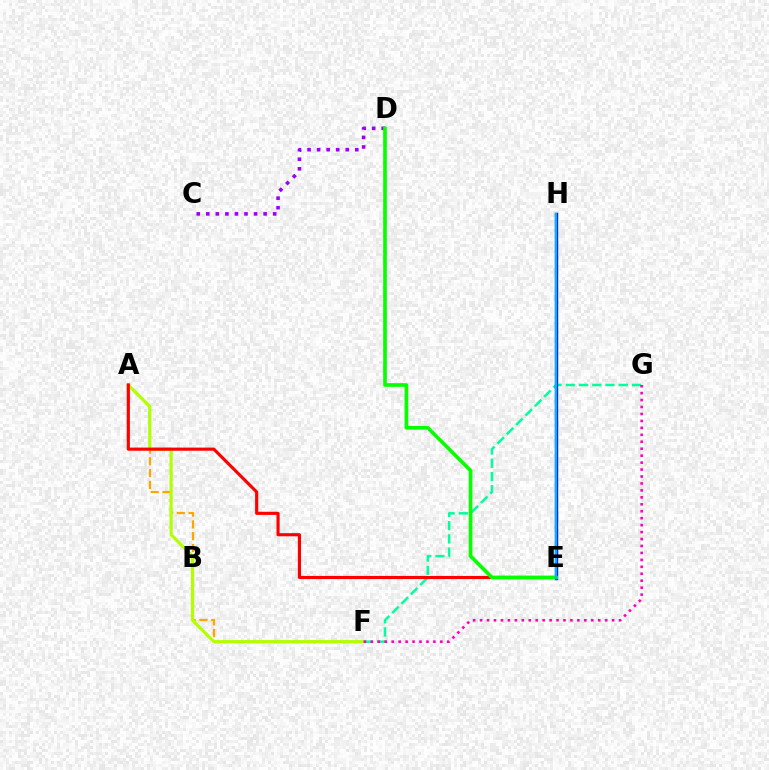{('A', 'F'): [{'color': '#ffa500', 'line_style': 'dashed', 'thickness': 1.6}, {'color': '#b3ff00', 'line_style': 'solid', 'thickness': 2.28}], ('F', 'G'): [{'color': '#00ff9d', 'line_style': 'dashed', 'thickness': 1.8}, {'color': '#ff00bd', 'line_style': 'dotted', 'thickness': 1.89}], ('A', 'E'): [{'color': '#ff0000', 'line_style': 'solid', 'thickness': 2.25}], ('E', 'H'): [{'color': '#0010ff', 'line_style': 'solid', 'thickness': 2.45}, {'color': '#00b5ff', 'line_style': 'solid', 'thickness': 1.56}], ('C', 'D'): [{'color': '#9b00ff', 'line_style': 'dotted', 'thickness': 2.6}], ('D', 'E'): [{'color': '#08ff00', 'line_style': 'solid', 'thickness': 2.64}]}